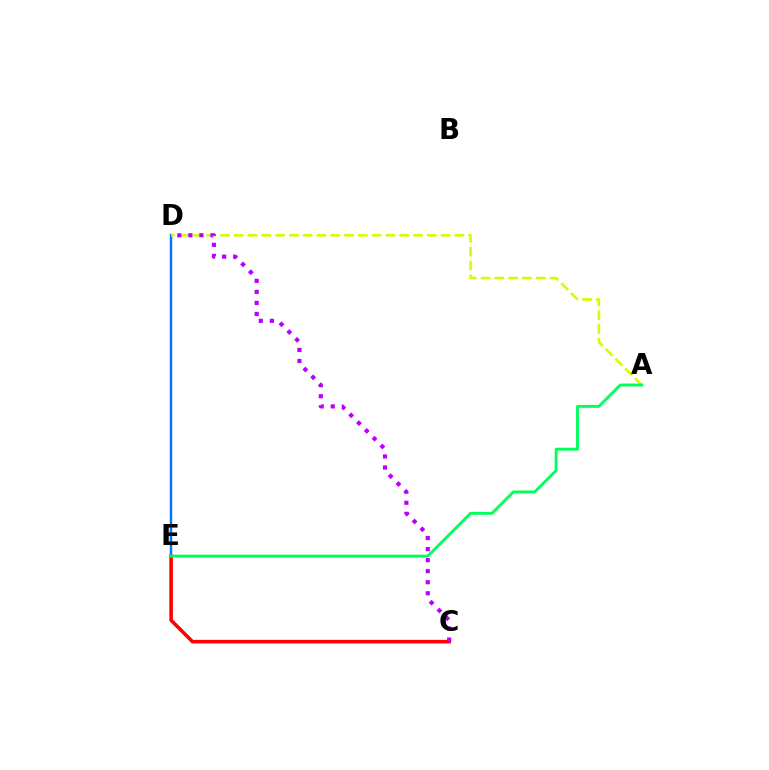{('C', 'E'): [{'color': '#ff0000', 'line_style': 'solid', 'thickness': 2.56}], ('D', 'E'): [{'color': '#0074ff', 'line_style': 'solid', 'thickness': 1.75}], ('A', 'D'): [{'color': '#d1ff00', 'line_style': 'dashed', 'thickness': 1.87}], ('C', 'D'): [{'color': '#b900ff', 'line_style': 'dotted', 'thickness': 3.0}], ('A', 'E'): [{'color': '#00ff5c', 'line_style': 'solid', 'thickness': 2.09}]}